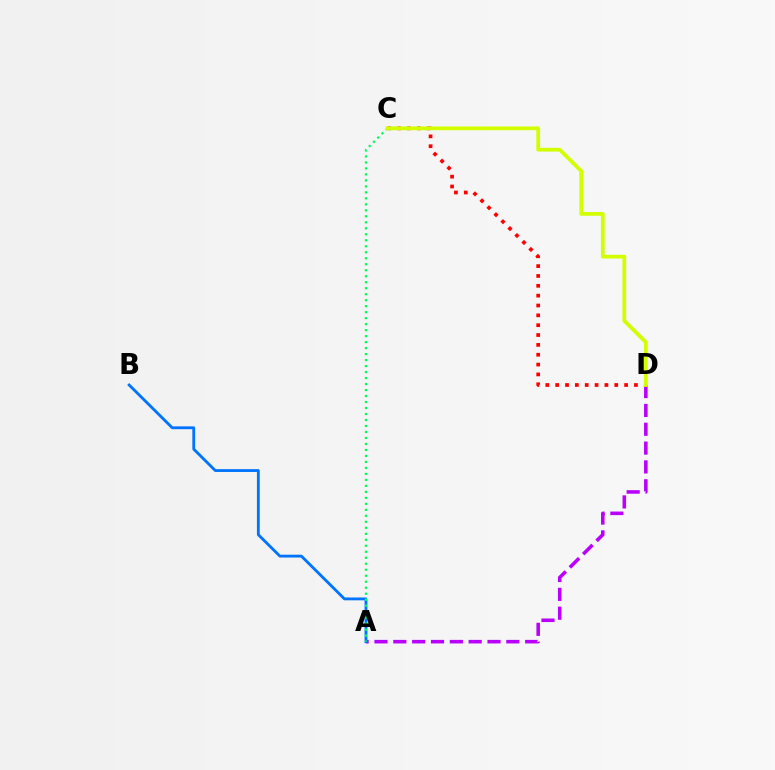{('A', 'D'): [{'color': '#b900ff', 'line_style': 'dashed', 'thickness': 2.56}], ('C', 'D'): [{'color': '#ff0000', 'line_style': 'dotted', 'thickness': 2.68}, {'color': '#d1ff00', 'line_style': 'solid', 'thickness': 2.7}], ('A', 'B'): [{'color': '#0074ff', 'line_style': 'solid', 'thickness': 2.04}], ('A', 'C'): [{'color': '#00ff5c', 'line_style': 'dotted', 'thickness': 1.63}]}